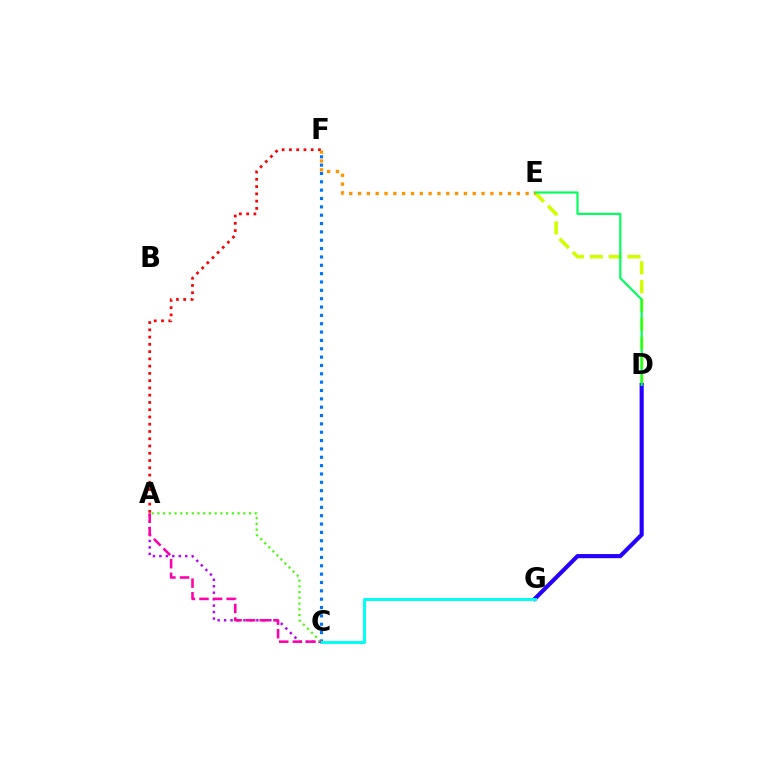{('A', 'C'): [{'color': '#b900ff', 'line_style': 'dotted', 'thickness': 1.76}, {'color': '#3dff00', 'line_style': 'dotted', 'thickness': 1.56}, {'color': '#ff00ac', 'line_style': 'dashed', 'thickness': 1.85}], ('D', 'E'): [{'color': '#d1ff00', 'line_style': 'dashed', 'thickness': 2.56}, {'color': '#00ff5c', 'line_style': 'solid', 'thickness': 1.55}], ('C', 'F'): [{'color': '#0074ff', 'line_style': 'dotted', 'thickness': 2.27}], ('D', 'G'): [{'color': '#2500ff', 'line_style': 'solid', 'thickness': 2.98}], ('C', 'G'): [{'color': '#00fff6', 'line_style': 'solid', 'thickness': 2.13}], ('A', 'F'): [{'color': '#ff0000', 'line_style': 'dotted', 'thickness': 1.97}], ('E', 'F'): [{'color': '#ff9400', 'line_style': 'dotted', 'thickness': 2.4}]}